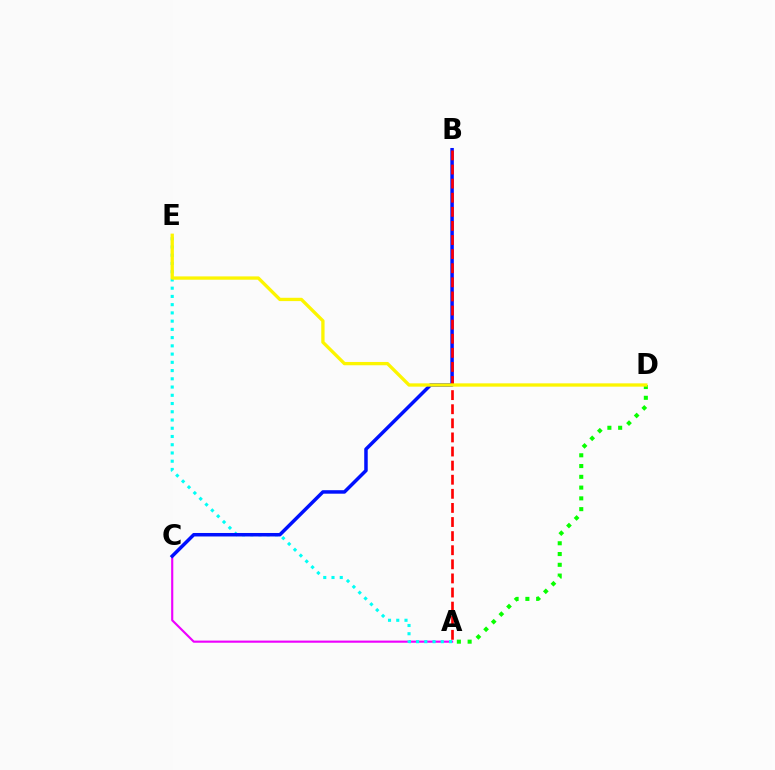{('A', 'D'): [{'color': '#08ff00', 'line_style': 'dotted', 'thickness': 2.93}], ('A', 'C'): [{'color': '#ee00ff', 'line_style': 'solid', 'thickness': 1.54}], ('A', 'E'): [{'color': '#00fff6', 'line_style': 'dotted', 'thickness': 2.24}], ('B', 'C'): [{'color': '#0010ff', 'line_style': 'solid', 'thickness': 2.51}], ('A', 'B'): [{'color': '#ff0000', 'line_style': 'dashed', 'thickness': 1.92}], ('D', 'E'): [{'color': '#fcf500', 'line_style': 'solid', 'thickness': 2.38}]}